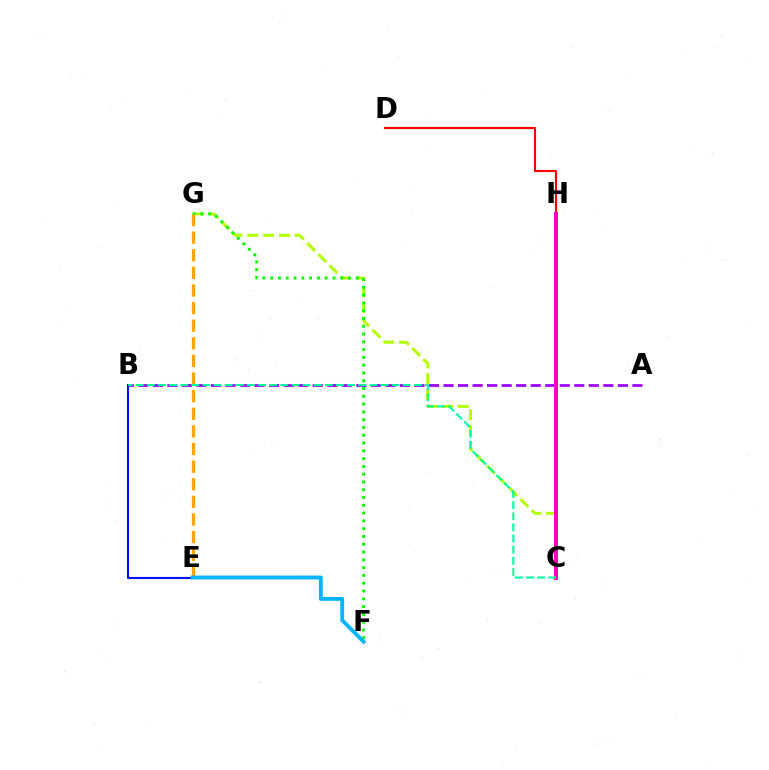{('D', 'H'): [{'color': '#ff0000', 'line_style': 'solid', 'thickness': 1.56}], ('C', 'G'): [{'color': '#b3ff00', 'line_style': 'dashed', 'thickness': 2.14}], ('A', 'B'): [{'color': '#9b00ff', 'line_style': 'dashed', 'thickness': 1.97}], ('C', 'H'): [{'color': '#ff00bd', 'line_style': 'solid', 'thickness': 2.86}], ('F', 'G'): [{'color': '#08ff00', 'line_style': 'dotted', 'thickness': 2.12}], ('E', 'G'): [{'color': '#ffa500', 'line_style': 'dashed', 'thickness': 2.39}], ('B', 'E'): [{'color': '#0010ff', 'line_style': 'solid', 'thickness': 1.51}], ('E', 'F'): [{'color': '#00b5ff', 'line_style': 'solid', 'thickness': 2.77}], ('B', 'C'): [{'color': '#00ff9d', 'line_style': 'dashed', 'thickness': 1.51}]}